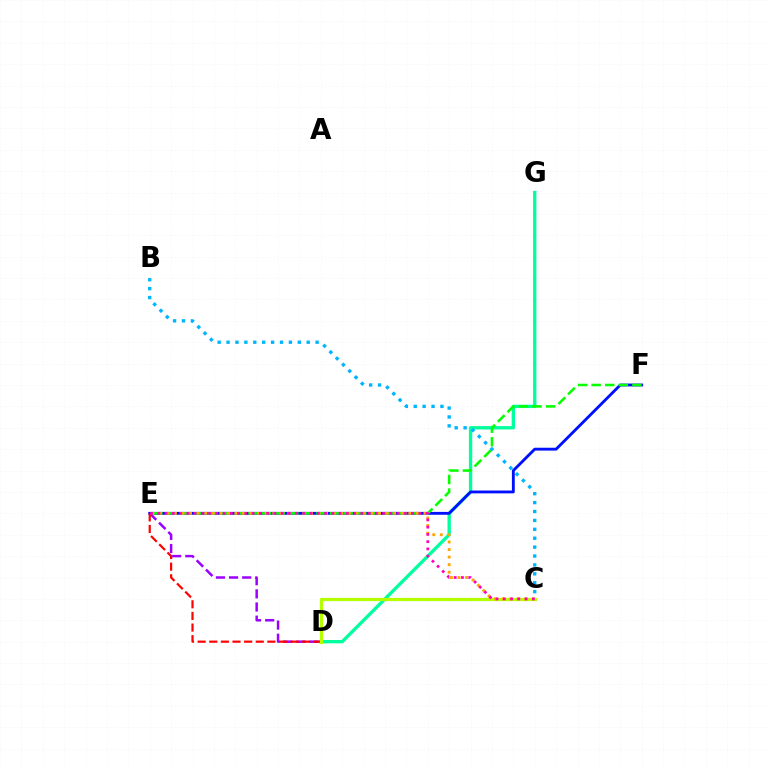{('D', 'E'): [{'color': '#9b00ff', 'line_style': 'dashed', 'thickness': 1.79}, {'color': '#ff0000', 'line_style': 'dashed', 'thickness': 1.58}], ('D', 'G'): [{'color': '#00ff9d', 'line_style': 'solid', 'thickness': 2.4}], ('E', 'F'): [{'color': '#0010ff', 'line_style': 'solid', 'thickness': 2.05}, {'color': '#08ff00', 'line_style': 'dashed', 'thickness': 1.85}], ('C', 'D'): [{'color': '#b3ff00', 'line_style': 'solid', 'thickness': 2.34}], ('C', 'E'): [{'color': '#ffa500', 'line_style': 'dotted', 'thickness': 2.05}, {'color': '#ff00bd', 'line_style': 'dotted', 'thickness': 1.97}], ('B', 'C'): [{'color': '#00b5ff', 'line_style': 'dotted', 'thickness': 2.42}]}